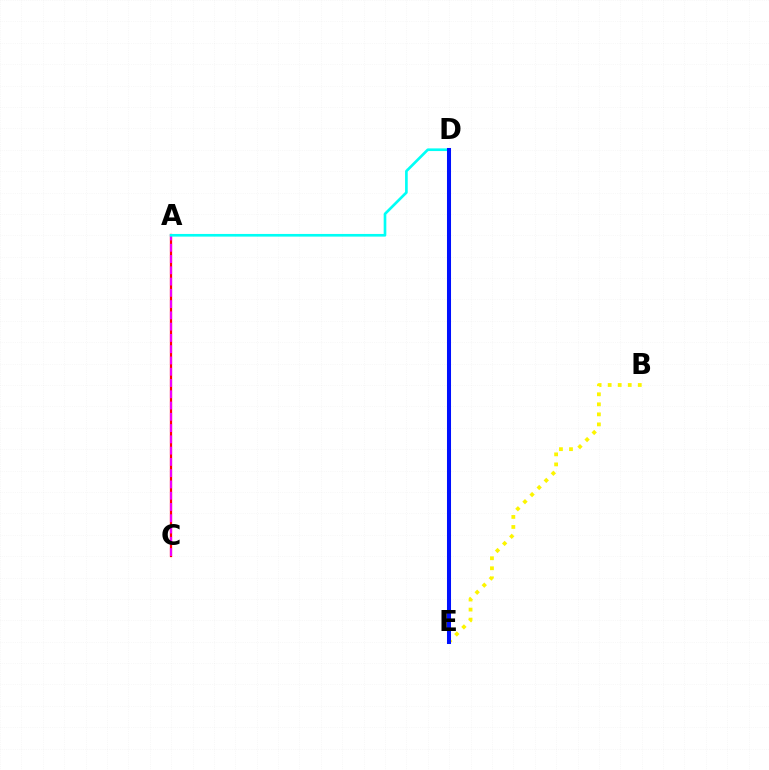{('A', 'C'): [{'color': '#ff0000', 'line_style': 'solid', 'thickness': 1.62}, {'color': '#ee00ff', 'line_style': 'dashed', 'thickness': 1.53}], ('B', 'E'): [{'color': '#fcf500', 'line_style': 'dotted', 'thickness': 2.73}], ('D', 'E'): [{'color': '#08ff00', 'line_style': 'dashed', 'thickness': 2.06}, {'color': '#0010ff', 'line_style': 'solid', 'thickness': 2.91}], ('A', 'D'): [{'color': '#00fff6', 'line_style': 'solid', 'thickness': 1.92}]}